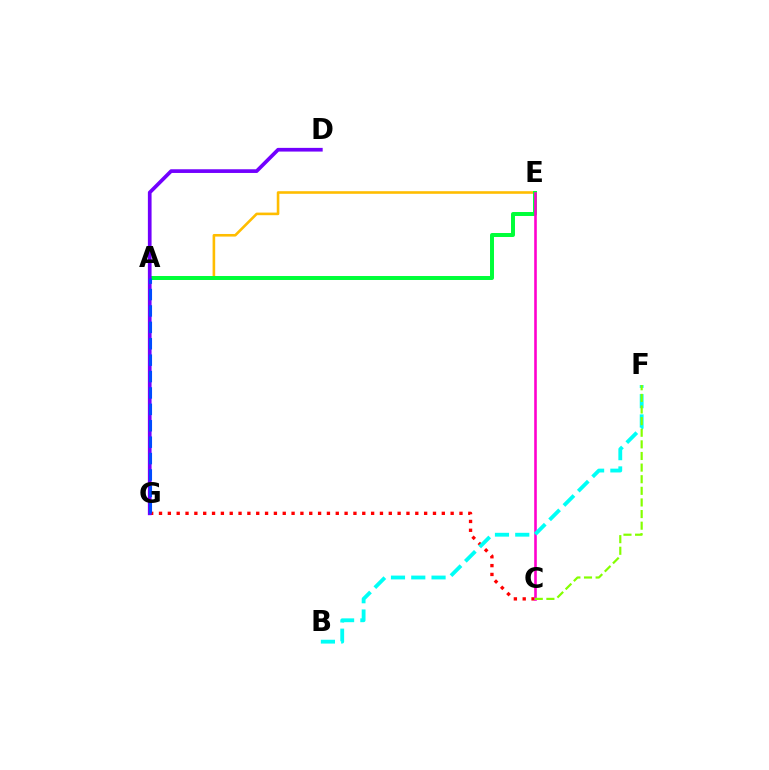{('A', 'E'): [{'color': '#ffbd00', 'line_style': 'solid', 'thickness': 1.87}, {'color': '#00ff39', 'line_style': 'solid', 'thickness': 2.86}], ('C', 'G'): [{'color': '#ff0000', 'line_style': 'dotted', 'thickness': 2.4}], ('C', 'E'): [{'color': '#ff00cf', 'line_style': 'solid', 'thickness': 1.88}], ('D', 'G'): [{'color': '#7200ff', 'line_style': 'solid', 'thickness': 2.66}], ('A', 'G'): [{'color': '#004bff', 'line_style': 'dashed', 'thickness': 2.23}], ('B', 'F'): [{'color': '#00fff6', 'line_style': 'dashed', 'thickness': 2.76}], ('C', 'F'): [{'color': '#84ff00', 'line_style': 'dashed', 'thickness': 1.58}]}